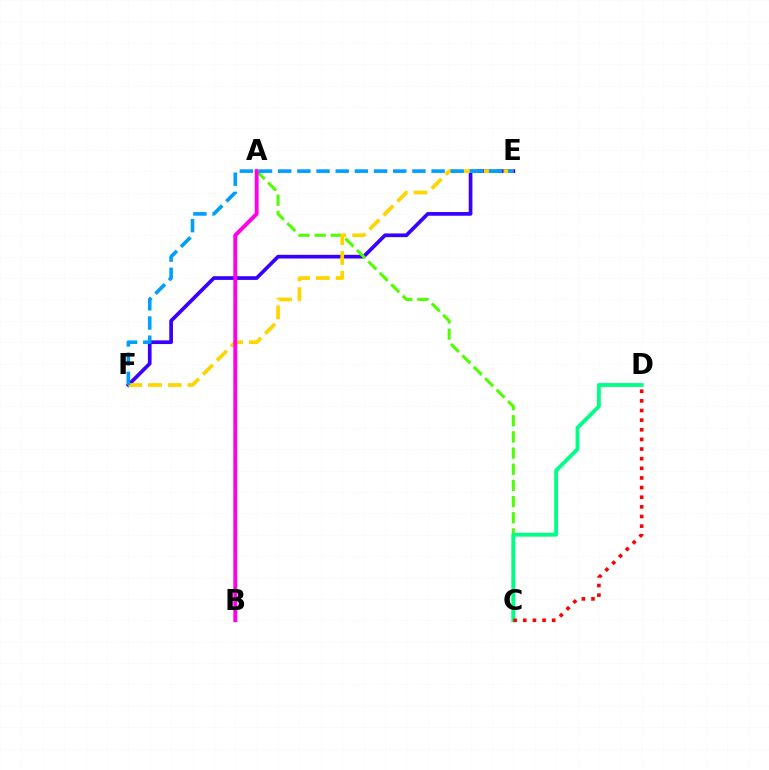{('E', 'F'): [{'color': '#3700ff', 'line_style': 'solid', 'thickness': 2.66}, {'color': '#ffd500', 'line_style': 'dashed', 'thickness': 2.69}, {'color': '#009eff', 'line_style': 'dashed', 'thickness': 2.6}], ('A', 'C'): [{'color': '#4fff00', 'line_style': 'dashed', 'thickness': 2.2}], ('C', 'D'): [{'color': '#00ff86', 'line_style': 'solid', 'thickness': 2.78}, {'color': '#ff0000', 'line_style': 'dotted', 'thickness': 2.62}], ('A', 'B'): [{'color': '#ff00ed', 'line_style': 'solid', 'thickness': 2.82}]}